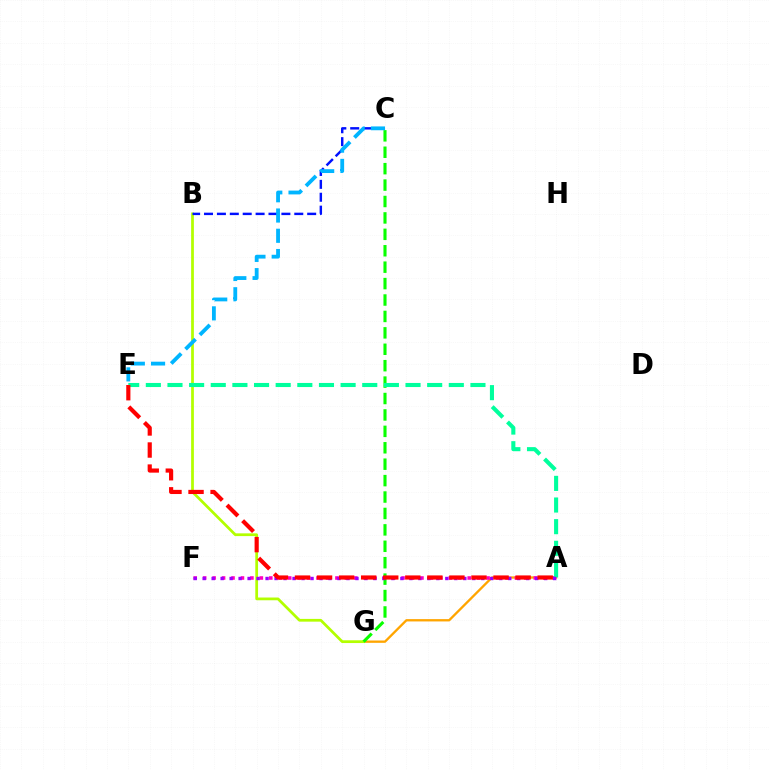{('A', 'G'): [{'color': '#ffa500', 'line_style': 'solid', 'thickness': 1.67}], ('A', 'F'): [{'color': '#ff00bd', 'line_style': 'dotted', 'thickness': 2.57}, {'color': '#9b00ff', 'line_style': 'dotted', 'thickness': 2.44}], ('B', 'G'): [{'color': '#b3ff00', 'line_style': 'solid', 'thickness': 1.98}], ('B', 'C'): [{'color': '#0010ff', 'line_style': 'dashed', 'thickness': 1.75}], ('C', 'G'): [{'color': '#08ff00', 'line_style': 'dashed', 'thickness': 2.23}], ('A', 'E'): [{'color': '#00ff9d', 'line_style': 'dashed', 'thickness': 2.94}, {'color': '#ff0000', 'line_style': 'dashed', 'thickness': 3.0}], ('C', 'E'): [{'color': '#00b5ff', 'line_style': 'dashed', 'thickness': 2.75}]}